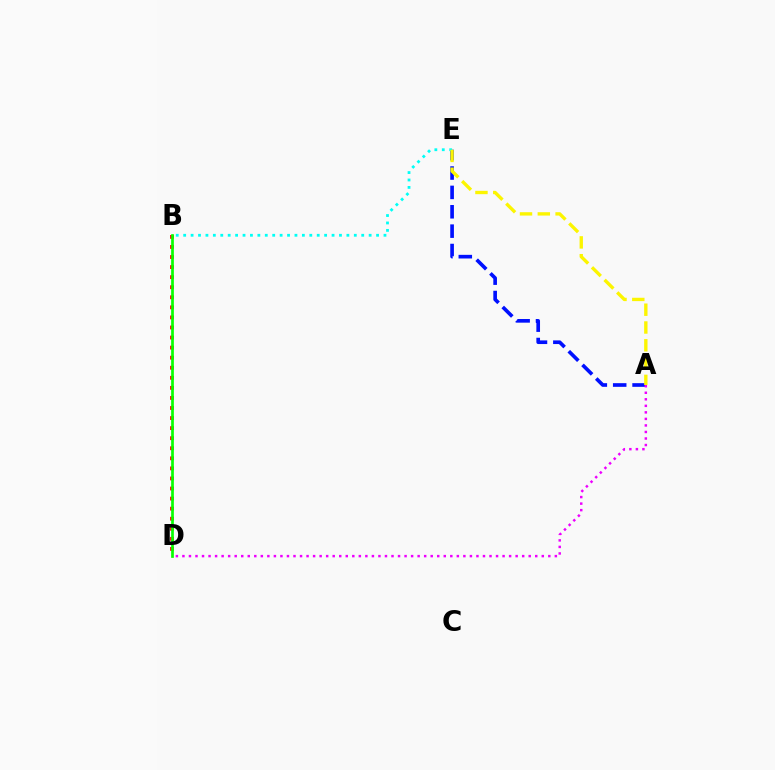{('A', 'E'): [{'color': '#0010ff', 'line_style': 'dashed', 'thickness': 2.63}, {'color': '#fcf500', 'line_style': 'dashed', 'thickness': 2.42}], ('A', 'D'): [{'color': '#ee00ff', 'line_style': 'dotted', 'thickness': 1.78}], ('B', 'E'): [{'color': '#00fff6', 'line_style': 'dotted', 'thickness': 2.02}], ('B', 'D'): [{'color': '#ff0000', 'line_style': 'dotted', 'thickness': 2.73}, {'color': '#08ff00', 'line_style': 'solid', 'thickness': 1.95}]}